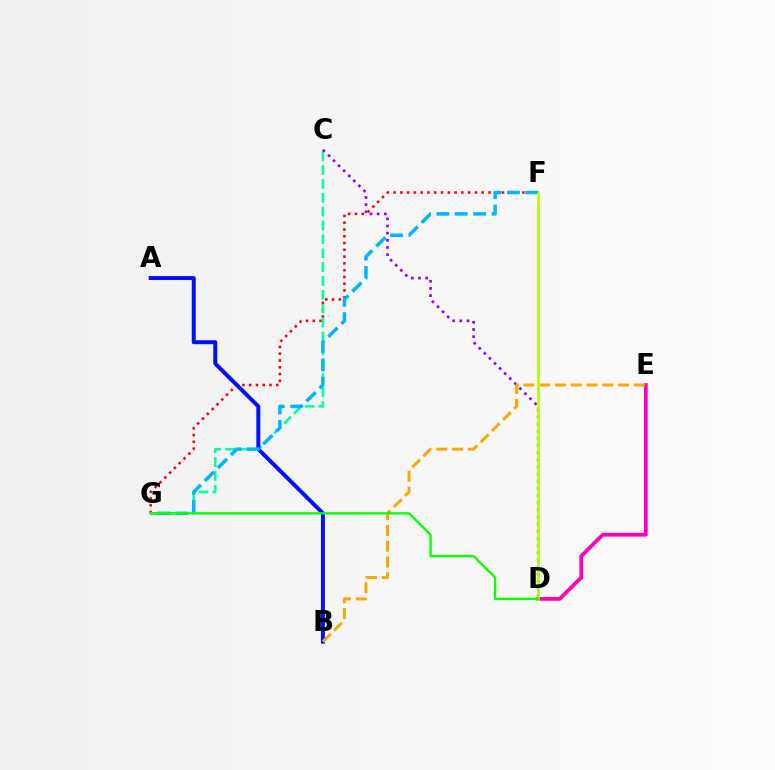{('D', 'E'): [{'color': '#ff00bd', 'line_style': 'solid', 'thickness': 2.69}], ('F', 'G'): [{'color': '#ff0000', 'line_style': 'dotted', 'thickness': 1.84}, {'color': '#00b5ff', 'line_style': 'dashed', 'thickness': 2.5}], ('C', 'G'): [{'color': '#00ff9d', 'line_style': 'dashed', 'thickness': 1.88}], ('A', 'B'): [{'color': '#0010ff', 'line_style': 'solid', 'thickness': 2.86}], ('C', 'D'): [{'color': '#9b00ff', 'line_style': 'dotted', 'thickness': 1.94}], ('B', 'E'): [{'color': '#ffa500', 'line_style': 'dashed', 'thickness': 2.14}], ('D', 'F'): [{'color': '#b3ff00', 'line_style': 'solid', 'thickness': 1.98}], ('D', 'G'): [{'color': '#08ff00', 'line_style': 'solid', 'thickness': 1.67}]}